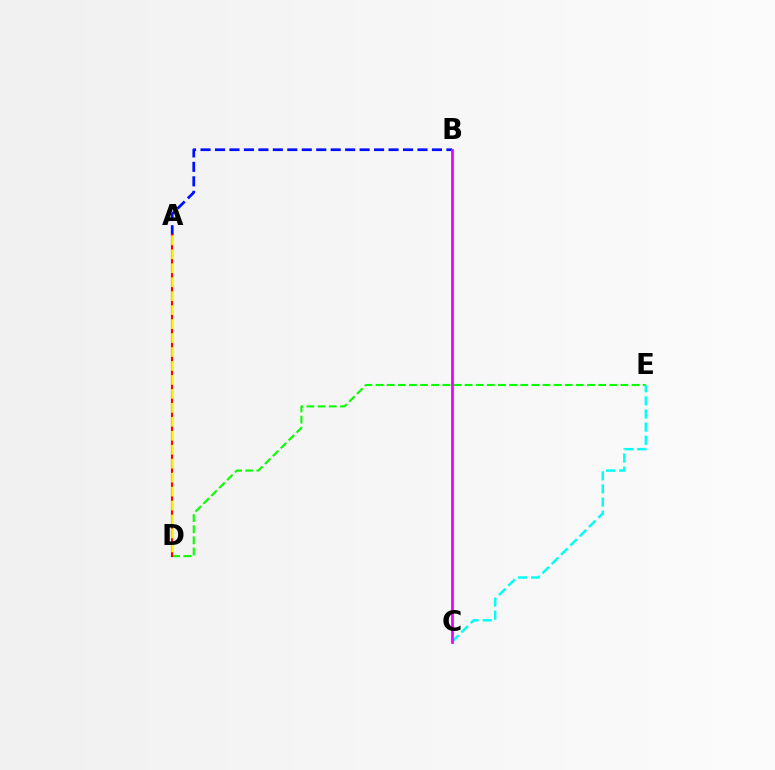{('D', 'E'): [{'color': '#08ff00', 'line_style': 'dashed', 'thickness': 1.51}], ('C', 'E'): [{'color': '#00fff6', 'line_style': 'dashed', 'thickness': 1.78}], ('A', 'B'): [{'color': '#0010ff', 'line_style': 'dashed', 'thickness': 1.96}], ('A', 'D'): [{'color': '#ff0000', 'line_style': 'solid', 'thickness': 1.52}, {'color': '#fcf500', 'line_style': 'dashed', 'thickness': 1.9}], ('B', 'C'): [{'color': '#ee00ff', 'line_style': 'solid', 'thickness': 1.99}]}